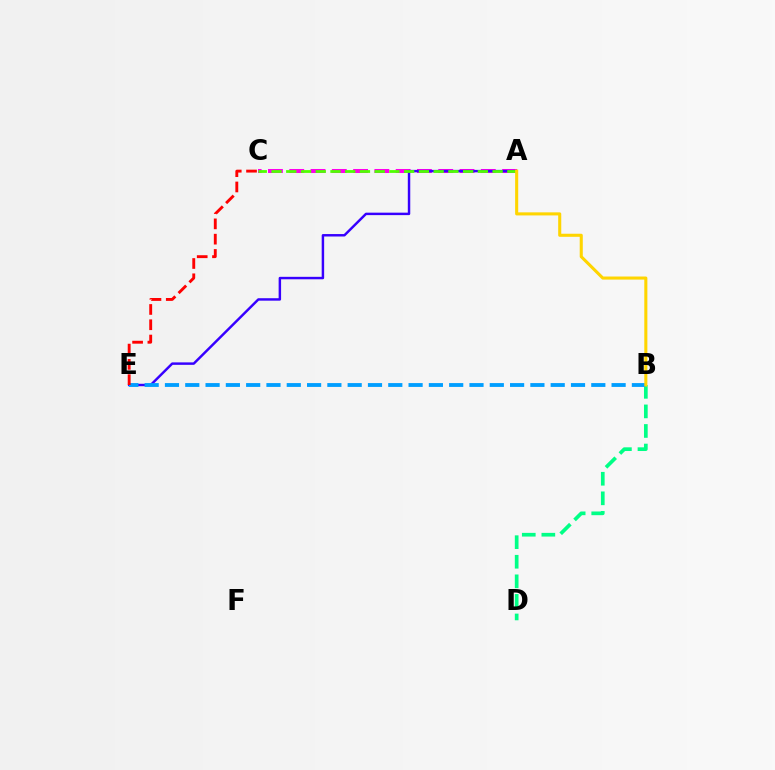{('A', 'C'): [{'color': '#ff00ed', 'line_style': 'dashed', 'thickness': 2.89}, {'color': '#4fff00', 'line_style': 'dashed', 'thickness': 2.0}], ('A', 'E'): [{'color': '#3700ff', 'line_style': 'solid', 'thickness': 1.77}], ('B', 'D'): [{'color': '#00ff86', 'line_style': 'dashed', 'thickness': 2.66}], ('B', 'E'): [{'color': '#009eff', 'line_style': 'dashed', 'thickness': 2.76}], ('A', 'B'): [{'color': '#ffd500', 'line_style': 'solid', 'thickness': 2.21}], ('C', 'E'): [{'color': '#ff0000', 'line_style': 'dashed', 'thickness': 2.08}]}